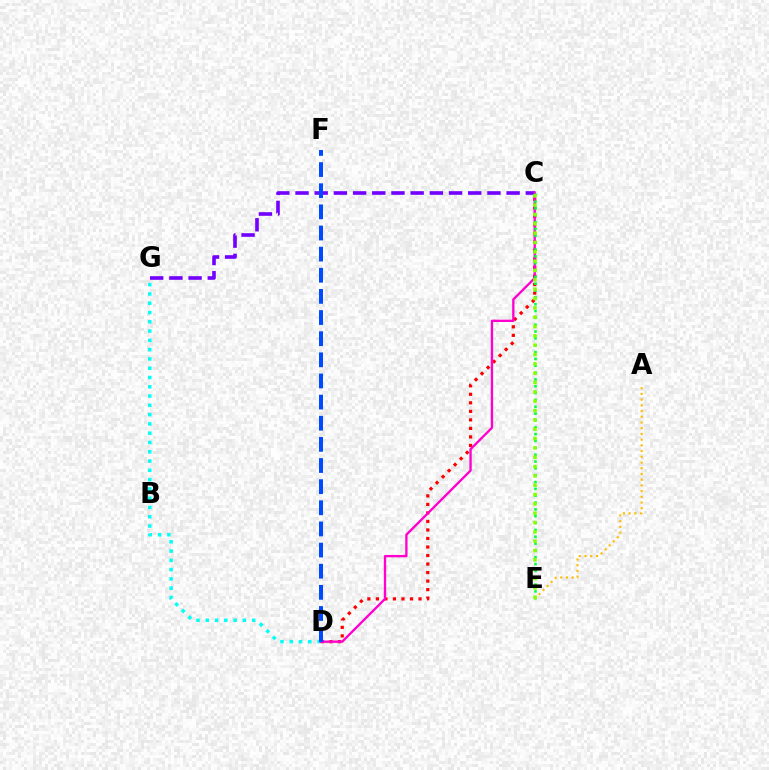{('D', 'G'): [{'color': '#00fff6', 'line_style': 'dotted', 'thickness': 2.52}], ('C', 'G'): [{'color': '#7200ff', 'line_style': 'dashed', 'thickness': 2.61}], ('C', 'D'): [{'color': '#ff0000', 'line_style': 'dotted', 'thickness': 2.32}, {'color': '#ff00cf', 'line_style': 'solid', 'thickness': 1.68}], ('C', 'E'): [{'color': '#00ff39', 'line_style': 'dotted', 'thickness': 1.86}, {'color': '#84ff00', 'line_style': 'dotted', 'thickness': 2.54}], ('A', 'E'): [{'color': '#ffbd00', 'line_style': 'dotted', 'thickness': 1.55}], ('D', 'F'): [{'color': '#004bff', 'line_style': 'dashed', 'thickness': 2.87}]}